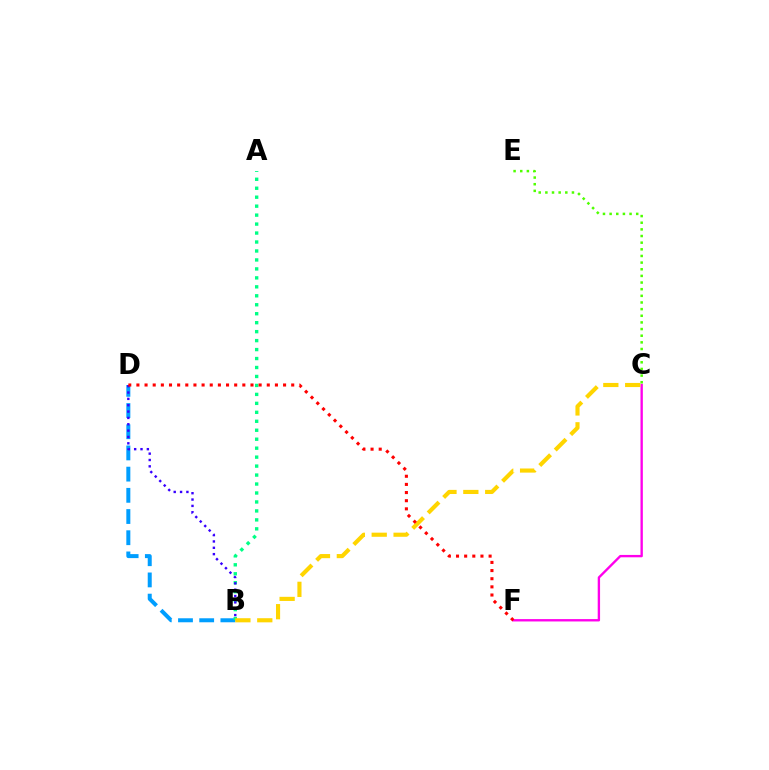{('B', 'D'): [{'color': '#009eff', 'line_style': 'dashed', 'thickness': 2.88}, {'color': '#3700ff', 'line_style': 'dotted', 'thickness': 1.72}], ('C', 'F'): [{'color': '#ff00ed', 'line_style': 'solid', 'thickness': 1.7}], ('A', 'B'): [{'color': '#00ff86', 'line_style': 'dotted', 'thickness': 2.44}], ('B', 'C'): [{'color': '#ffd500', 'line_style': 'dashed', 'thickness': 2.97}], ('C', 'E'): [{'color': '#4fff00', 'line_style': 'dotted', 'thickness': 1.81}], ('D', 'F'): [{'color': '#ff0000', 'line_style': 'dotted', 'thickness': 2.21}]}